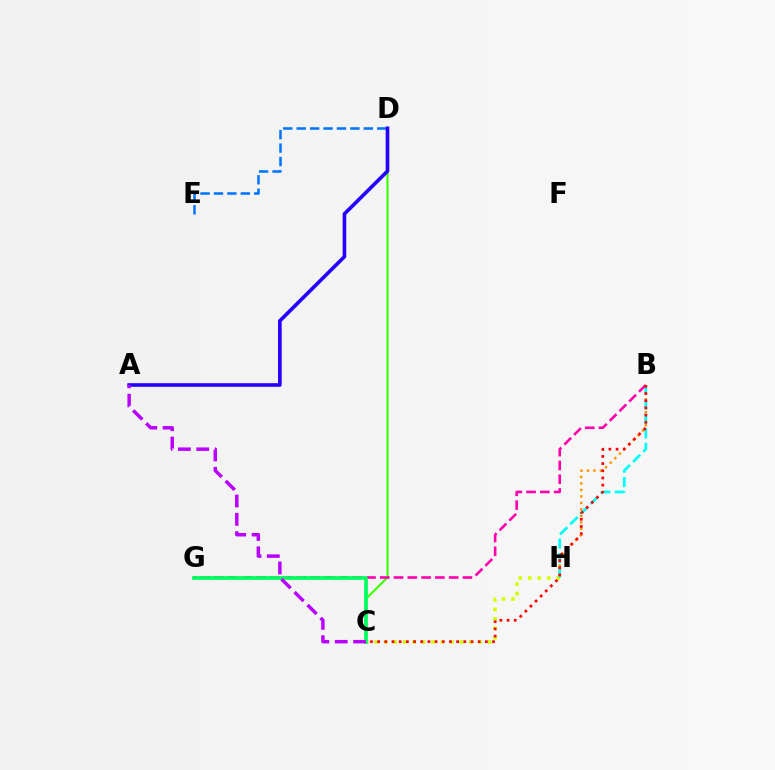{('C', 'D'): [{'color': '#3dff00', 'line_style': 'solid', 'thickness': 1.53}], ('D', 'E'): [{'color': '#0074ff', 'line_style': 'dashed', 'thickness': 1.82}], ('C', 'H'): [{'color': '#d1ff00', 'line_style': 'dotted', 'thickness': 2.57}], ('B', 'H'): [{'color': '#ff9400', 'line_style': 'dotted', 'thickness': 1.77}, {'color': '#00fff6', 'line_style': 'dashed', 'thickness': 1.96}], ('B', 'G'): [{'color': '#ff00ac', 'line_style': 'dashed', 'thickness': 1.87}], ('A', 'D'): [{'color': '#2500ff', 'line_style': 'solid', 'thickness': 2.62}], ('C', 'G'): [{'color': '#00ff5c', 'line_style': 'solid', 'thickness': 2.67}], ('A', 'C'): [{'color': '#b900ff', 'line_style': 'dashed', 'thickness': 2.49}], ('B', 'C'): [{'color': '#ff0000', 'line_style': 'dotted', 'thickness': 1.95}]}